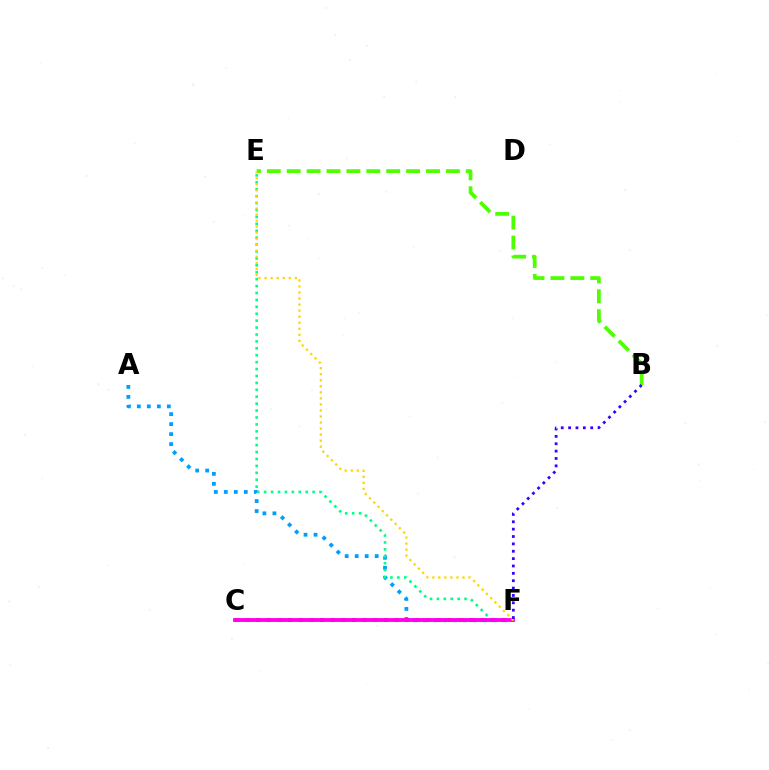{('C', 'F'): [{'color': '#ff0000', 'line_style': 'dotted', 'thickness': 2.89}, {'color': '#ff00ed', 'line_style': 'solid', 'thickness': 2.75}], ('A', 'F'): [{'color': '#009eff', 'line_style': 'dotted', 'thickness': 2.72}], ('E', 'F'): [{'color': '#00ff86', 'line_style': 'dotted', 'thickness': 1.88}, {'color': '#ffd500', 'line_style': 'dotted', 'thickness': 1.64}], ('B', 'E'): [{'color': '#4fff00', 'line_style': 'dashed', 'thickness': 2.7}], ('B', 'F'): [{'color': '#3700ff', 'line_style': 'dotted', 'thickness': 2.0}]}